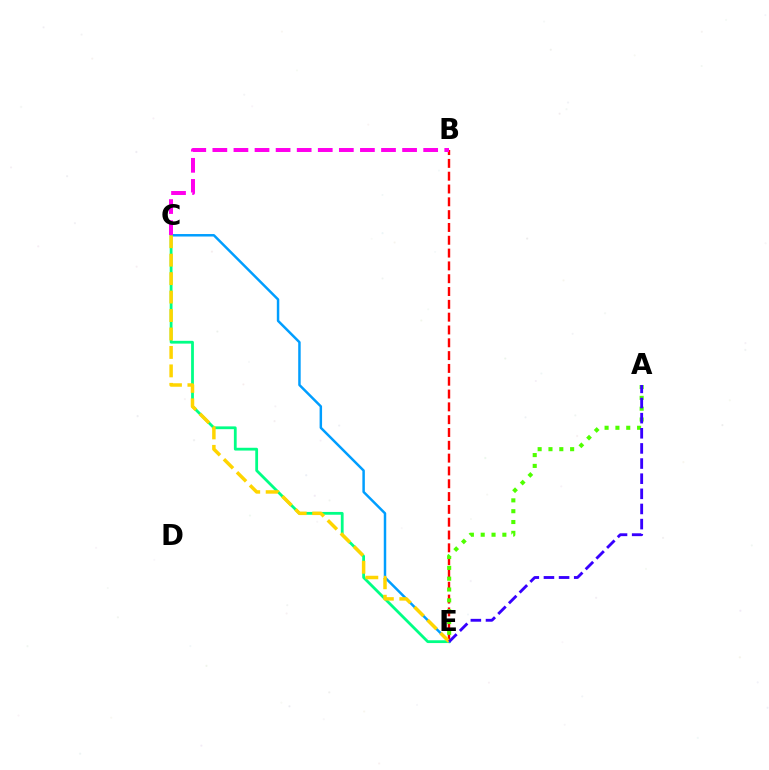{('C', 'E'): [{'color': '#00ff86', 'line_style': 'solid', 'thickness': 2.01}, {'color': '#009eff', 'line_style': 'solid', 'thickness': 1.78}, {'color': '#ffd500', 'line_style': 'dashed', 'thickness': 2.51}], ('B', 'E'): [{'color': '#ff0000', 'line_style': 'dashed', 'thickness': 1.74}], ('B', 'C'): [{'color': '#ff00ed', 'line_style': 'dashed', 'thickness': 2.86}], ('A', 'E'): [{'color': '#4fff00', 'line_style': 'dotted', 'thickness': 2.94}, {'color': '#3700ff', 'line_style': 'dashed', 'thickness': 2.06}]}